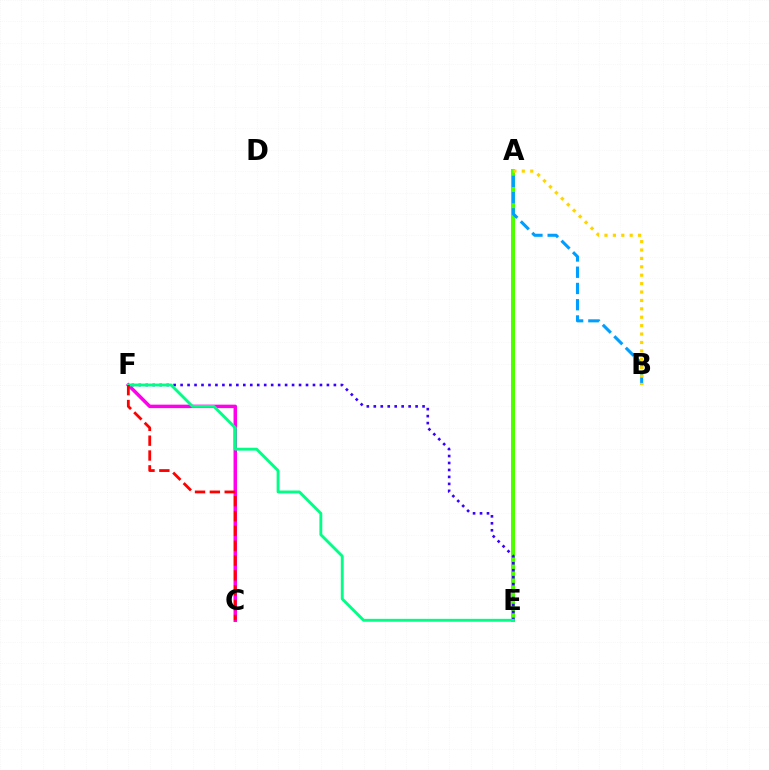{('C', 'F'): [{'color': '#ff00ed', 'line_style': 'solid', 'thickness': 2.51}, {'color': '#ff0000', 'line_style': 'dashed', 'thickness': 2.02}], ('A', 'E'): [{'color': '#4fff00', 'line_style': 'solid', 'thickness': 2.9}], ('E', 'F'): [{'color': '#3700ff', 'line_style': 'dotted', 'thickness': 1.89}, {'color': '#00ff86', 'line_style': 'solid', 'thickness': 2.07}], ('A', 'B'): [{'color': '#009eff', 'line_style': 'dashed', 'thickness': 2.21}, {'color': '#ffd500', 'line_style': 'dotted', 'thickness': 2.28}]}